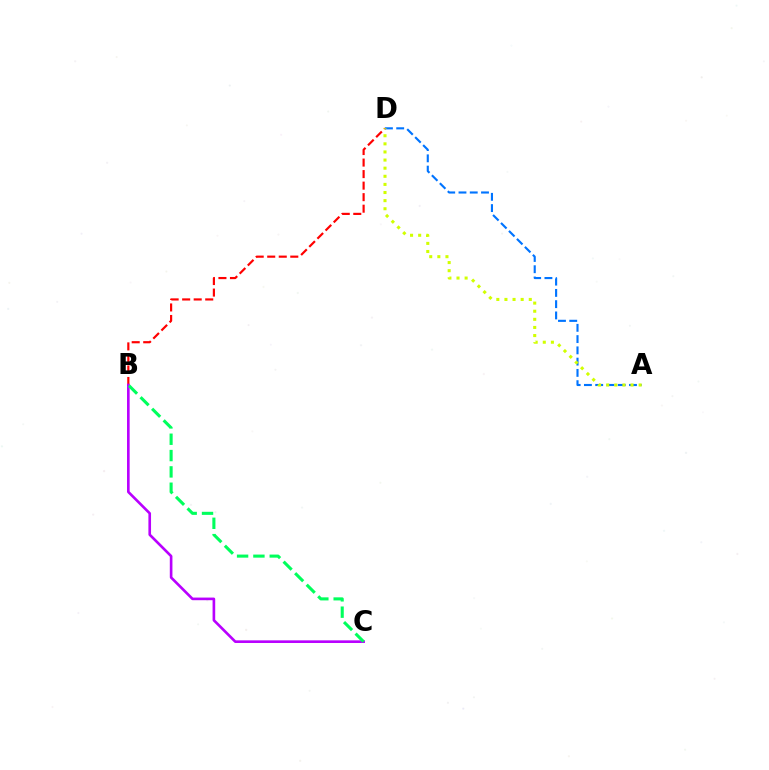{('B', 'D'): [{'color': '#ff0000', 'line_style': 'dashed', 'thickness': 1.57}], ('B', 'C'): [{'color': '#b900ff', 'line_style': 'solid', 'thickness': 1.9}, {'color': '#00ff5c', 'line_style': 'dashed', 'thickness': 2.22}], ('A', 'D'): [{'color': '#0074ff', 'line_style': 'dashed', 'thickness': 1.53}, {'color': '#d1ff00', 'line_style': 'dotted', 'thickness': 2.2}]}